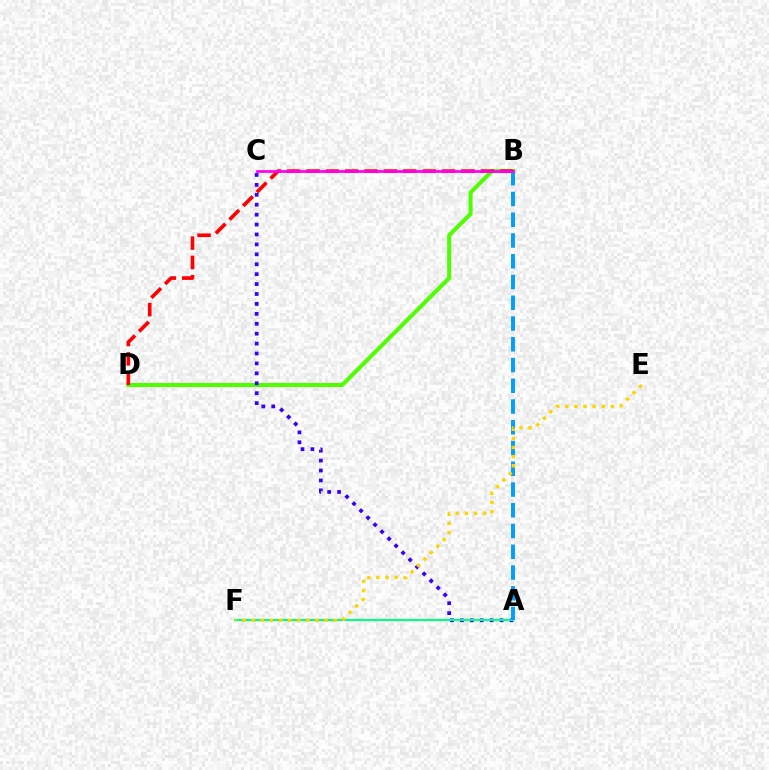{('B', 'D'): [{'color': '#4fff00', 'line_style': 'solid', 'thickness': 2.9}, {'color': '#ff0000', 'line_style': 'dashed', 'thickness': 2.63}], ('A', 'C'): [{'color': '#3700ff', 'line_style': 'dotted', 'thickness': 2.7}], ('A', 'F'): [{'color': '#00ff86', 'line_style': 'solid', 'thickness': 1.51}], ('A', 'B'): [{'color': '#009eff', 'line_style': 'dashed', 'thickness': 2.82}], ('E', 'F'): [{'color': '#ffd500', 'line_style': 'dotted', 'thickness': 2.48}], ('B', 'C'): [{'color': '#ff00ed', 'line_style': 'solid', 'thickness': 1.96}]}